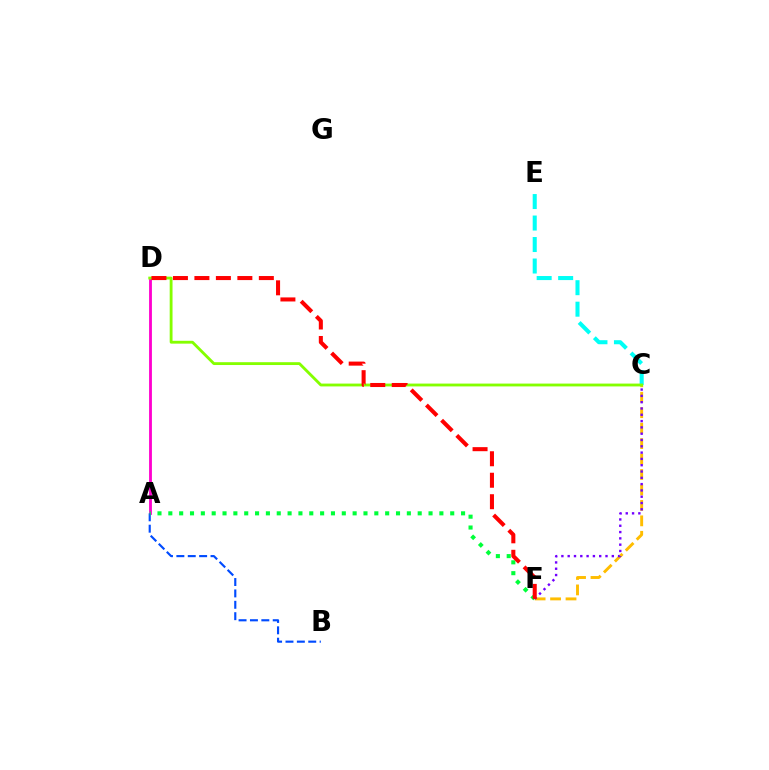{('C', 'F'): [{'color': '#ffbd00', 'line_style': 'dashed', 'thickness': 2.1}, {'color': '#7200ff', 'line_style': 'dotted', 'thickness': 1.71}], ('A', 'D'): [{'color': '#ff00cf', 'line_style': 'solid', 'thickness': 2.04}], ('C', 'E'): [{'color': '#00fff6', 'line_style': 'dashed', 'thickness': 2.92}], ('C', 'D'): [{'color': '#84ff00', 'line_style': 'solid', 'thickness': 2.04}], ('A', 'B'): [{'color': '#004bff', 'line_style': 'dashed', 'thickness': 1.55}], ('A', 'F'): [{'color': '#00ff39', 'line_style': 'dotted', 'thickness': 2.95}], ('D', 'F'): [{'color': '#ff0000', 'line_style': 'dashed', 'thickness': 2.92}]}